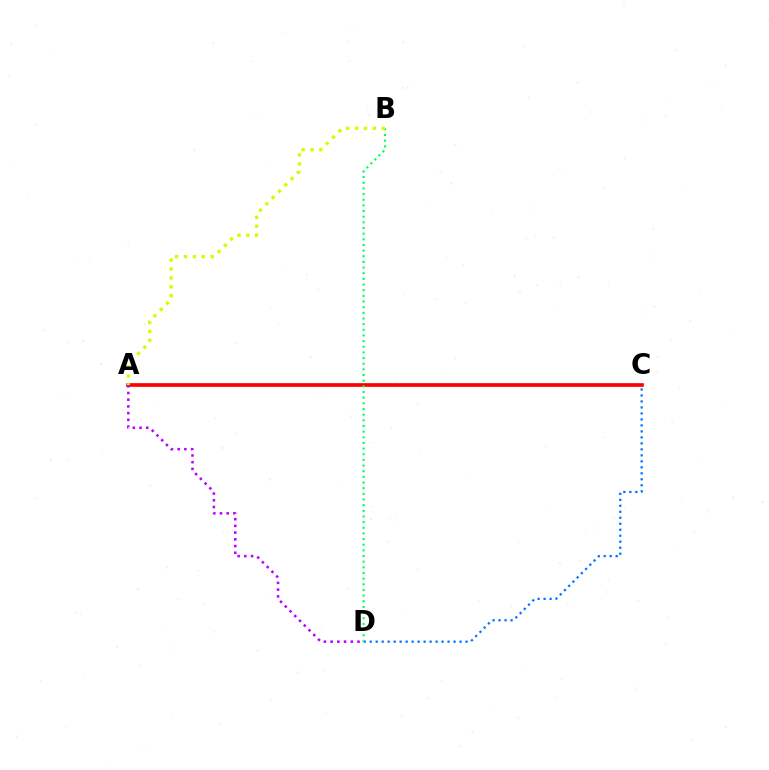{('C', 'D'): [{'color': '#0074ff', 'line_style': 'dotted', 'thickness': 1.63}], ('A', 'C'): [{'color': '#ff0000', 'line_style': 'solid', 'thickness': 2.64}], ('B', 'D'): [{'color': '#00ff5c', 'line_style': 'dotted', 'thickness': 1.54}], ('A', 'B'): [{'color': '#d1ff00', 'line_style': 'dotted', 'thickness': 2.42}], ('A', 'D'): [{'color': '#b900ff', 'line_style': 'dotted', 'thickness': 1.82}]}